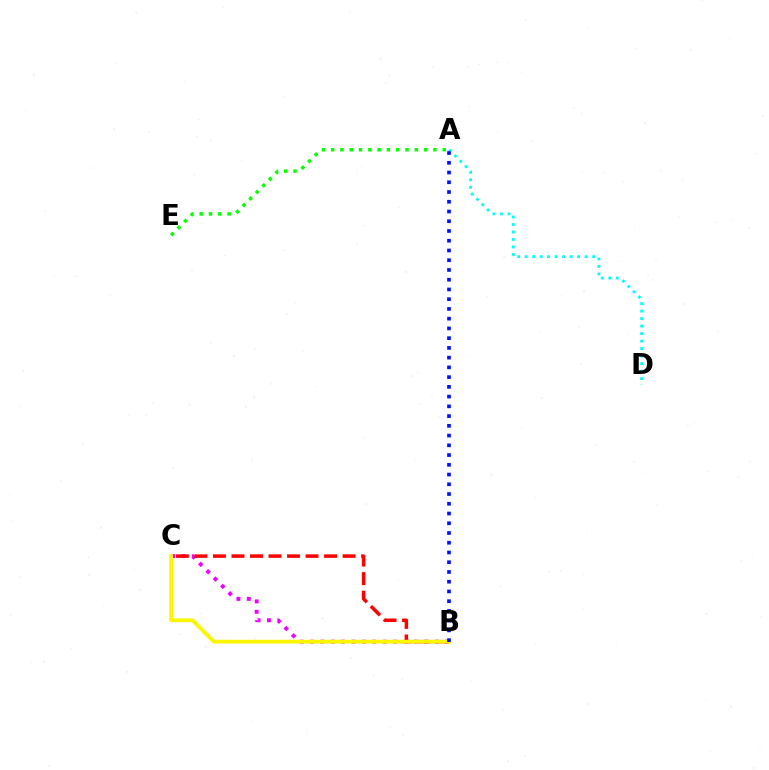{('A', 'E'): [{'color': '#08ff00', 'line_style': 'dotted', 'thickness': 2.53}], ('B', 'C'): [{'color': '#ee00ff', 'line_style': 'dotted', 'thickness': 2.82}, {'color': '#ff0000', 'line_style': 'dashed', 'thickness': 2.52}, {'color': '#fcf500', 'line_style': 'solid', 'thickness': 2.72}], ('A', 'D'): [{'color': '#00fff6', 'line_style': 'dotted', 'thickness': 2.04}], ('A', 'B'): [{'color': '#0010ff', 'line_style': 'dotted', 'thickness': 2.65}]}